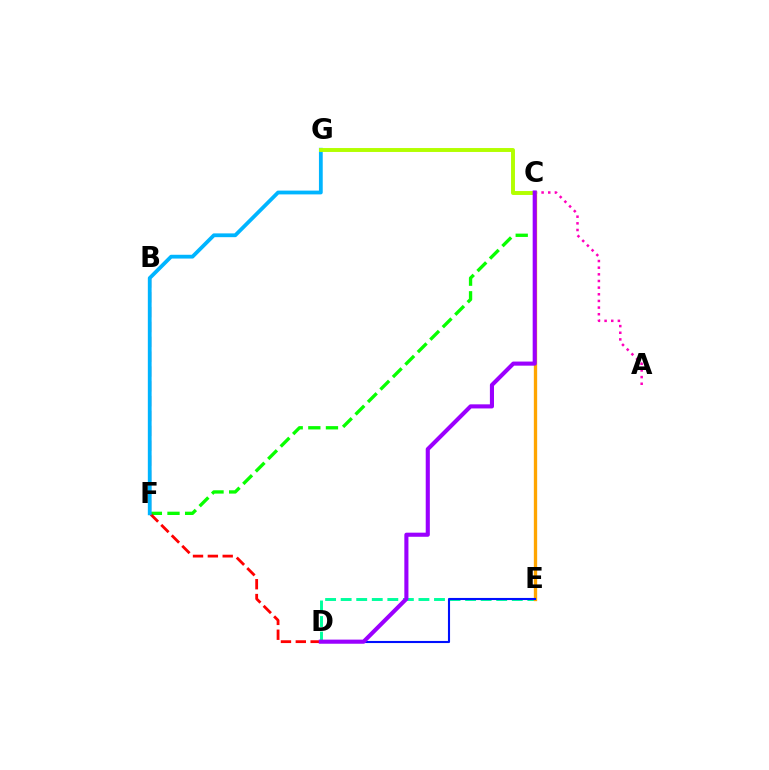{('A', 'C'): [{'color': '#ff00bd', 'line_style': 'dotted', 'thickness': 1.81}], ('C', 'F'): [{'color': '#08ff00', 'line_style': 'dashed', 'thickness': 2.39}], ('B', 'D'): [{'color': '#ff0000', 'line_style': 'dashed', 'thickness': 2.02}], ('D', 'E'): [{'color': '#00ff9d', 'line_style': 'dashed', 'thickness': 2.11}, {'color': '#0010ff', 'line_style': 'solid', 'thickness': 1.51}], ('C', 'E'): [{'color': '#ffa500', 'line_style': 'solid', 'thickness': 2.39}], ('F', 'G'): [{'color': '#00b5ff', 'line_style': 'solid', 'thickness': 2.73}], ('C', 'G'): [{'color': '#b3ff00', 'line_style': 'solid', 'thickness': 2.82}], ('C', 'D'): [{'color': '#9b00ff', 'line_style': 'solid', 'thickness': 2.95}]}